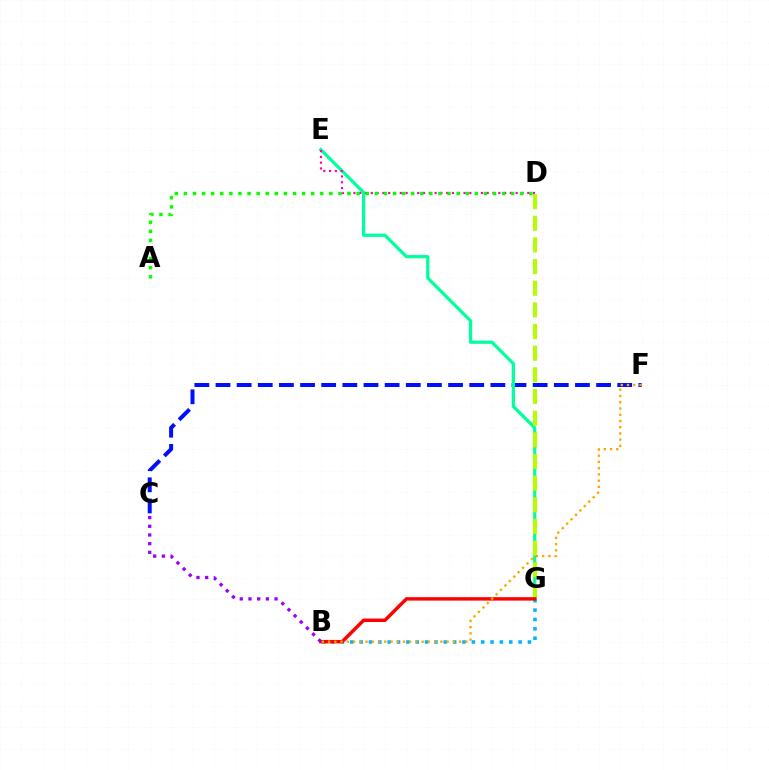{('C', 'F'): [{'color': '#0010ff', 'line_style': 'dashed', 'thickness': 2.87}], ('E', 'G'): [{'color': '#00ff9d', 'line_style': 'solid', 'thickness': 2.32}], ('B', 'G'): [{'color': '#00b5ff', 'line_style': 'dotted', 'thickness': 2.54}, {'color': '#ff0000', 'line_style': 'solid', 'thickness': 2.48}], ('D', 'G'): [{'color': '#b3ff00', 'line_style': 'dashed', 'thickness': 2.94}], ('D', 'E'): [{'color': '#ff00bd', 'line_style': 'dotted', 'thickness': 1.57}], ('B', 'F'): [{'color': '#ffa500', 'line_style': 'dotted', 'thickness': 1.7}], ('A', 'D'): [{'color': '#08ff00', 'line_style': 'dotted', 'thickness': 2.47}], ('B', 'C'): [{'color': '#9b00ff', 'line_style': 'dotted', 'thickness': 2.36}]}